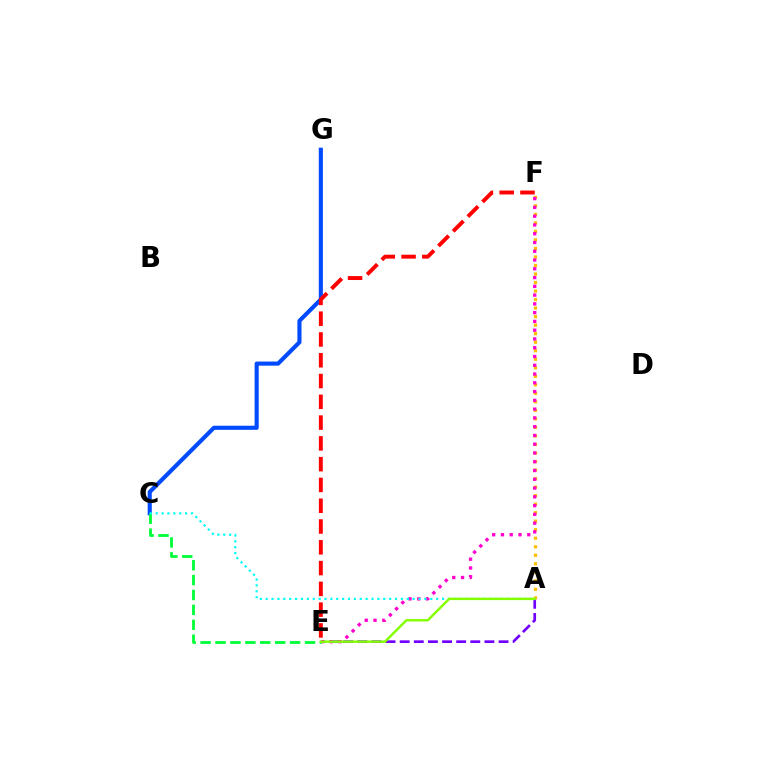{('C', 'G'): [{'color': '#004bff', 'line_style': 'solid', 'thickness': 2.96}], ('A', 'F'): [{'color': '#ffbd00', 'line_style': 'dotted', 'thickness': 2.32}], ('A', 'E'): [{'color': '#7200ff', 'line_style': 'dashed', 'thickness': 1.92}, {'color': '#84ff00', 'line_style': 'solid', 'thickness': 1.74}], ('E', 'F'): [{'color': '#ff00cf', 'line_style': 'dotted', 'thickness': 2.38}, {'color': '#ff0000', 'line_style': 'dashed', 'thickness': 2.82}], ('C', 'E'): [{'color': '#00ff39', 'line_style': 'dashed', 'thickness': 2.03}], ('A', 'C'): [{'color': '#00fff6', 'line_style': 'dotted', 'thickness': 1.6}]}